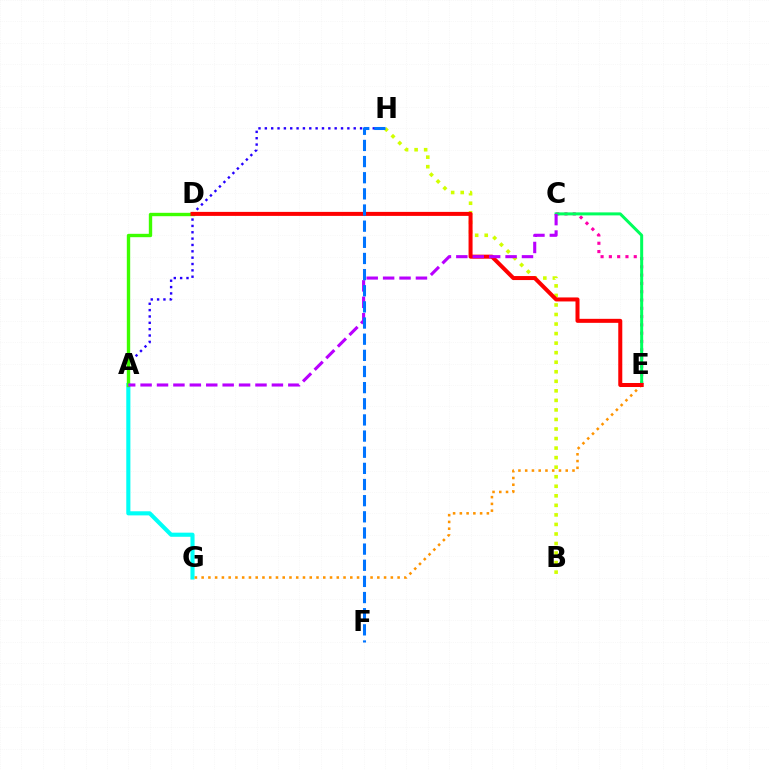{('C', 'E'): [{'color': '#ff00ac', 'line_style': 'dotted', 'thickness': 2.25}, {'color': '#00ff5c', 'line_style': 'solid', 'thickness': 2.16}], ('A', 'H'): [{'color': '#2500ff', 'line_style': 'dotted', 'thickness': 1.73}], ('A', 'G'): [{'color': '#00fff6', 'line_style': 'solid', 'thickness': 2.96}], ('E', 'G'): [{'color': '#ff9400', 'line_style': 'dotted', 'thickness': 1.84}], ('B', 'H'): [{'color': '#d1ff00', 'line_style': 'dotted', 'thickness': 2.59}], ('A', 'D'): [{'color': '#3dff00', 'line_style': 'solid', 'thickness': 2.43}], ('D', 'E'): [{'color': '#ff0000', 'line_style': 'solid', 'thickness': 2.89}], ('A', 'C'): [{'color': '#b900ff', 'line_style': 'dashed', 'thickness': 2.23}], ('F', 'H'): [{'color': '#0074ff', 'line_style': 'dashed', 'thickness': 2.19}]}